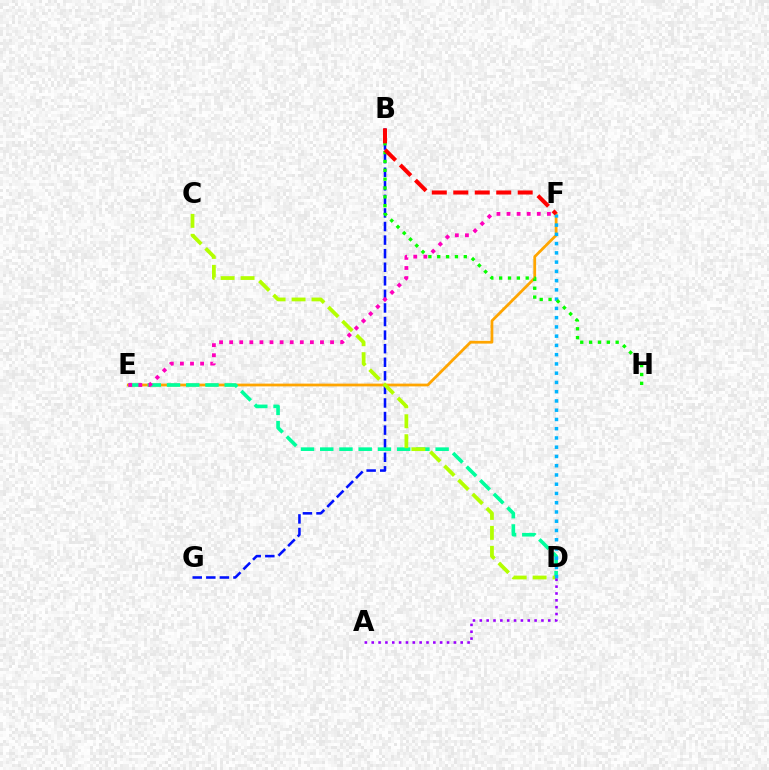{('E', 'F'): [{'color': '#ffa500', 'line_style': 'solid', 'thickness': 1.99}, {'color': '#ff00bd', 'line_style': 'dotted', 'thickness': 2.74}], ('B', 'G'): [{'color': '#0010ff', 'line_style': 'dashed', 'thickness': 1.84}], ('D', 'E'): [{'color': '#00ff9d', 'line_style': 'dashed', 'thickness': 2.61}], ('C', 'D'): [{'color': '#b3ff00', 'line_style': 'dashed', 'thickness': 2.71}], ('D', 'F'): [{'color': '#00b5ff', 'line_style': 'dotted', 'thickness': 2.51}], ('B', 'H'): [{'color': '#08ff00', 'line_style': 'dotted', 'thickness': 2.4}], ('A', 'D'): [{'color': '#9b00ff', 'line_style': 'dotted', 'thickness': 1.86}], ('B', 'F'): [{'color': '#ff0000', 'line_style': 'dashed', 'thickness': 2.92}]}